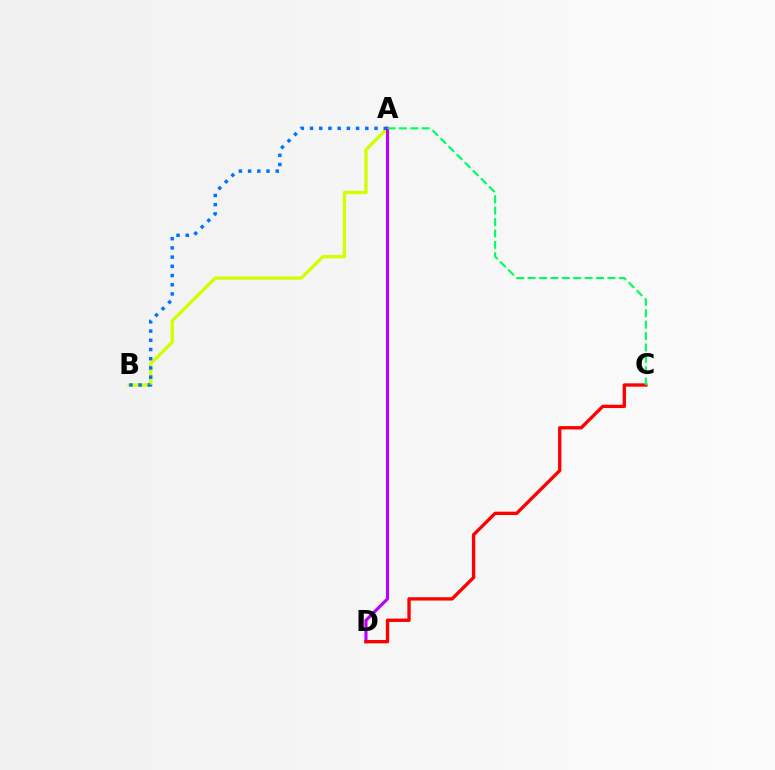{('A', 'B'): [{'color': '#d1ff00', 'line_style': 'solid', 'thickness': 2.39}, {'color': '#0074ff', 'line_style': 'dotted', 'thickness': 2.5}], ('A', 'D'): [{'color': '#b900ff', 'line_style': 'solid', 'thickness': 2.23}], ('C', 'D'): [{'color': '#ff0000', 'line_style': 'solid', 'thickness': 2.4}], ('A', 'C'): [{'color': '#00ff5c', 'line_style': 'dashed', 'thickness': 1.55}]}